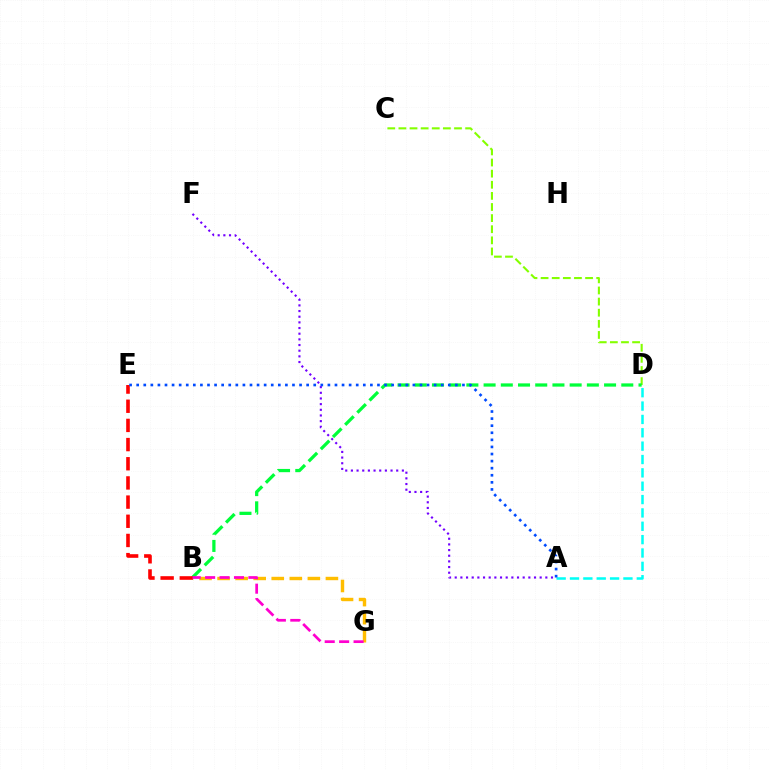{('C', 'D'): [{'color': '#84ff00', 'line_style': 'dashed', 'thickness': 1.51}], ('B', 'D'): [{'color': '#00ff39', 'line_style': 'dashed', 'thickness': 2.34}], ('B', 'E'): [{'color': '#ff0000', 'line_style': 'dashed', 'thickness': 2.6}], ('B', 'G'): [{'color': '#ffbd00', 'line_style': 'dashed', 'thickness': 2.45}, {'color': '#ff00cf', 'line_style': 'dashed', 'thickness': 1.96}], ('A', 'D'): [{'color': '#00fff6', 'line_style': 'dashed', 'thickness': 1.81}], ('A', 'F'): [{'color': '#7200ff', 'line_style': 'dotted', 'thickness': 1.54}], ('A', 'E'): [{'color': '#004bff', 'line_style': 'dotted', 'thickness': 1.92}]}